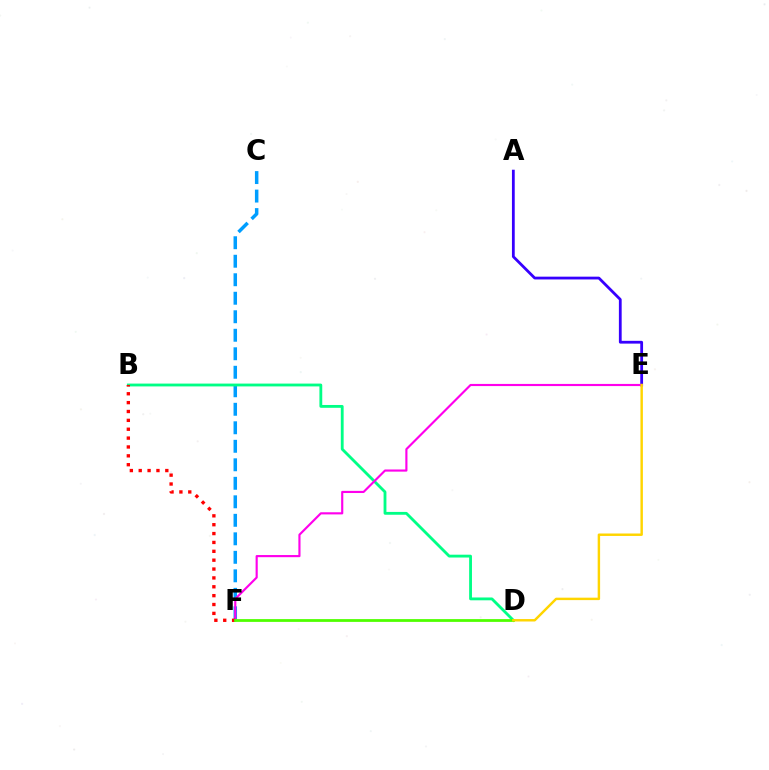{('A', 'E'): [{'color': '#3700ff', 'line_style': 'solid', 'thickness': 2.0}], ('C', 'F'): [{'color': '#009eff', 'line_style': 'dashed', 'thickness': 2.51}], ('B', 'D'): [{'color': '#00ff86', 'line_style': 'solid', 'thickness': 2.04}], ('E', 'F'): [{'color': '#ff00ed', 'line_style': 'solid', 'thickness': 1.55}], ('B', 'F'): [{'color': '#ff0000', 'line_style': 'dotted', 'thickness': 2.41}], ('D', 'F'): [{'color': '#4fff00', 'line_style': 'solid', 'thickness': 2.0}], ('D', 'E'): [{'color': '#ffd500', 'line_style': 'solid', 'thickness': 1.76}]}